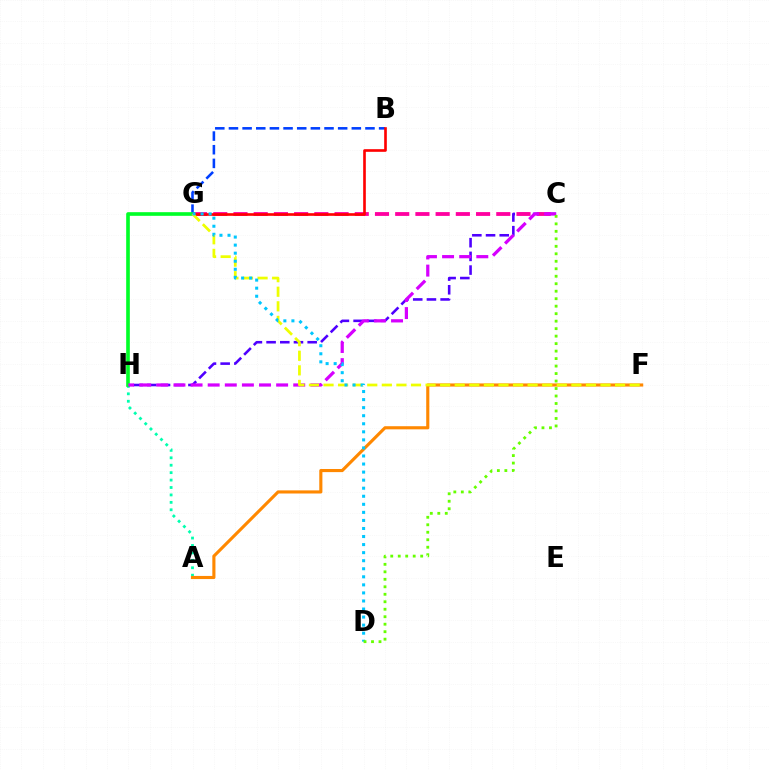{('A', 'H'): [{'color': '#00ffaf', 'line_style': 'dotted', 'thickness': 2.02}], ('C', 'H'): [{'color': '#4f00ff', 'line_style': 'dashed', 'thickness': 1.86}, {'color': '#d600ff', 'line_style': 'dashed', 'thickness': 2.32}], ('C', 'G'): [{'color': '#ff00a0', 'line_style': 'dashed', 'thickness': 2.75}], ('B', 'G'): [{'color': '#003fff', 'line_style': 'dashed', 'thickness': 1.85}, {'color': '#ff0000', 'line_style': 'solid', 'thickness': 1.9}], ('G', 'H'): [{'color': '#00ff27', 'line_style': 'solid', 'thickness': 2.62}], ('A', 'F'): [{'color': '#ff8800', 'line_style': 'solid', 'thickness': 2.25}], ('F', 'G'): [{'color': '#eeff00', 'line_style': 'dashed', 'thickness': 1.98}], ('D', 'G'): [{'color': '#00c7ff', 'line_style': 'dotted', 'thickness': 2.19}], ('C', 'D'): [{'color': '#66ff00', 'line_style': 'dotted', 'thickness': 2.03}]}